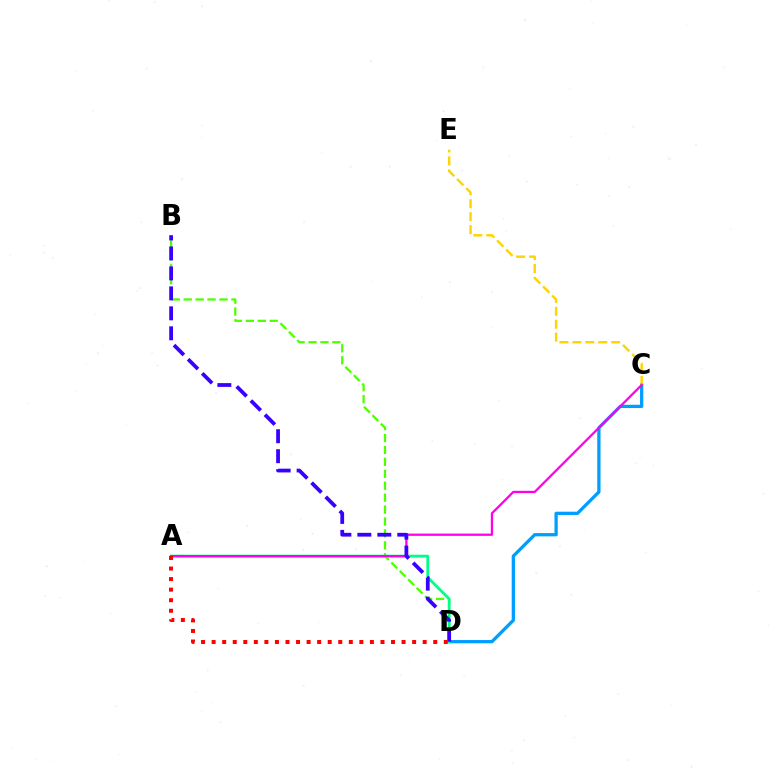{('C', 'D'): [{'color': '#009eff', 'line_style': 'solid', 'thickness': 2.36}], ('B', 'D'): [{'color': '#4fff00', 'line_style': 'dashed', 'thickness': 1.62}, {'color': '#3700ff', 'line_style': 'dashed', 'thickness': 2.71}], ('A', 'D'): [{'color': '#00ff86', 'line_style': 'solid', 'thickness': 2.01}, {'color': '#ff0000', 'line_style': 'dotted', 'thickness': 2.87}], ('C', 'E'): [{'color': '#ffd500', 'line_style': 'dashed', 'thickness': 1.76}], ('A', 'C'): [{'color': '#ff00ed', 'line_style': 'solid', 'thickness': 1.63}]}